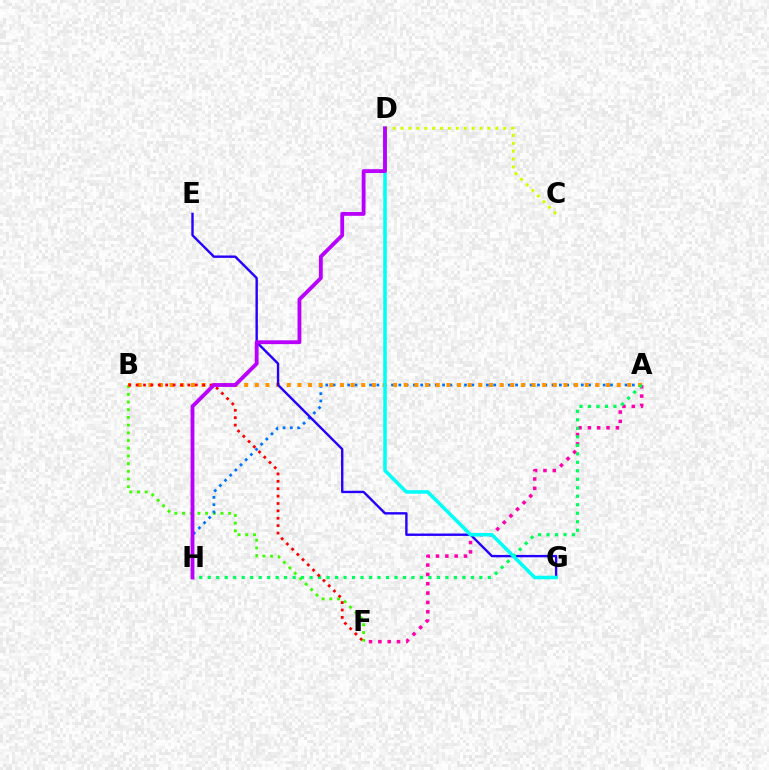{('A', 'F'): [{'color': '#ff00ac', 'line_style': 'dotted', 'thickness': 2.54}], ('B', 'F'): [{'color': '#3dff00', 'line_style': 'dotted', 'thickness': 2.09}, {'color': '#ff0000', 'line_style': 'dotted', 'thickness': 2.01}], ('A', 'H'): [{'color': '#0074ff', 'line_style': 'dotted', 'thickness': 1.98}, {'color': '#00ff5c', 'line_style': 'dotted', 'thickness': 2.31}], ('C', 'D'): [{'color': '#d1ff00', 'line_style': 'dotted', 'thickness': 2.14}], ('A', 'B'): [{'color': '#ff9400', 'line_style': 'dotted', 'thickness': 2.89}], ('E', 'G'): [{'color': '#2500ff', 'line_style': 'solid', 'thickness': 1.72}], ('D', 'G'): [{'color': '#00fff6', 'line_style': 'solid', 'thickness': 2.55}], ('D', 'H'): [{'color': '#b900ff', 'line_style': 'solid', 'thickness': 2.76}]}